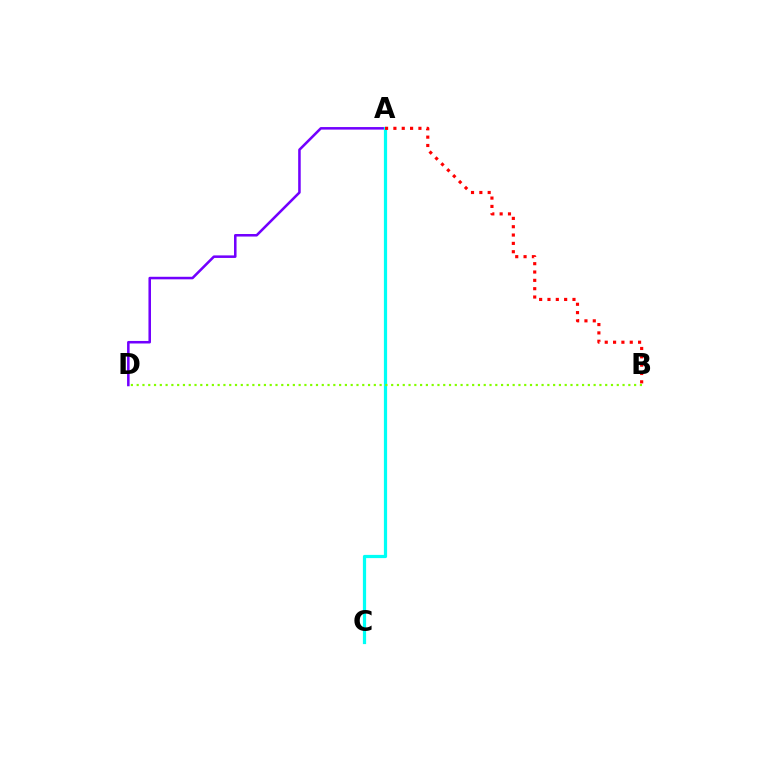{('A', 'D'): [{'color': '#7200ff', 'line_style': 'solid', 'thickness': 1.83}], ('A', 'C'): [{'color': '#00fff6', 'line_style': 'solid', 'thickness': 2.32}], ('B', 'D'): [{'color': '#84ff00', 'line_style': 'dotted', 'thickness': 1.57}], ('A', 'B'): [{'color': '#ff0000', 'line_style': 'dotted', 'thickness': 2.27}]}